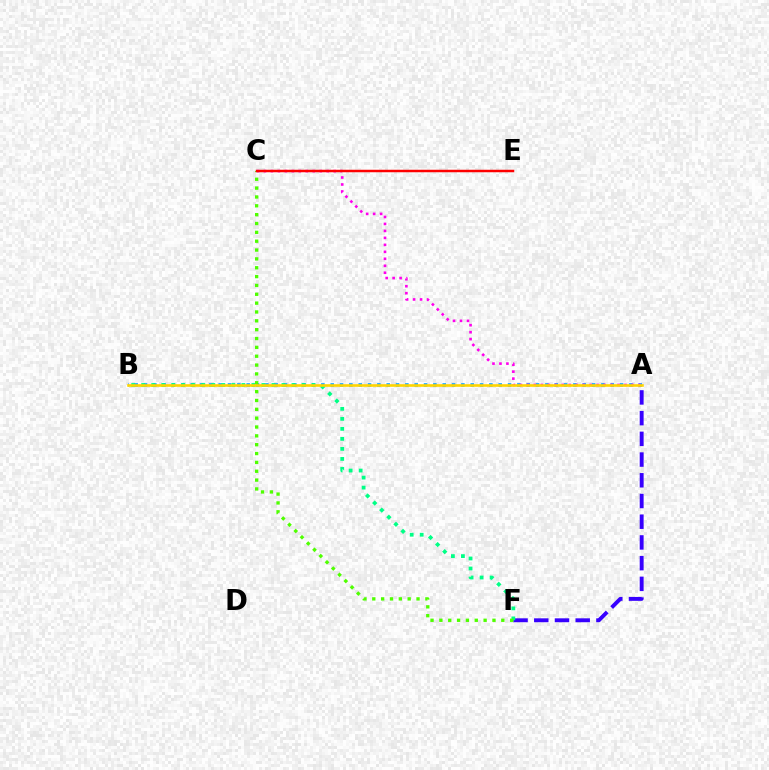{('A', 'B'): [{'color': '#009eff', 'line_style': 'dotted', 'thickness': 2.54}, {'color': '#ffd500', 'line_style': 'solid', 'thickness': 1.88}], ('A', 'F'): [{'color': '#3700ff', 'line_style': 'dashed', 'thickness': 2.81}], ('A', 'C'): [{'color': '#ff00ed', 'line_style': 'dotted', 'thickness': 1.89}], ('B', 'F'): [{'color': '#00ff86', 'line_style': 'dotted', 'thickness': 2.72}], ('C', 'F'): [{'color': '#4fff00', 'line_style': 'dotted', 'thickness': 2.4}], ('C', 'E'): [{'color': '#ff0000', 'line_style': 'solid', 'thickness': 1.79}]}